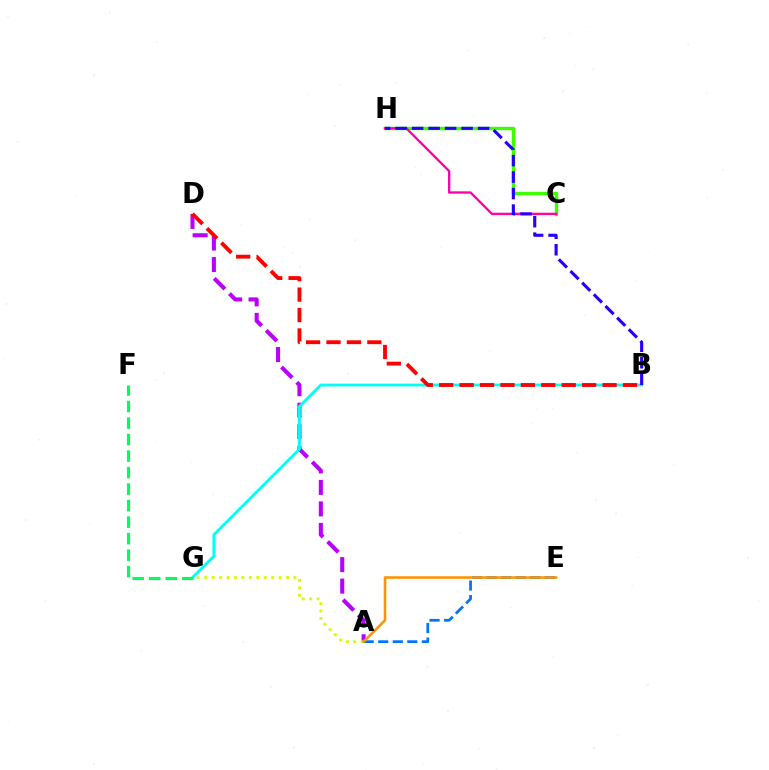{('C', 'H'): [{'color': '#3dff00', 'line_style': 'solid', 'thickness': 2.45}, {'color': '#ff00ac', 'line_style': 'solid', 'thickness': 1.69}], ('A', 'D'): [{'color': '#b900ff', 'line_style': 'dashed', 'thickness': 2.92}], ('B', 'G'): [{'color': '#00fff6', 'line_style': 'solid', 'thickness': 2.04}], ('B', 'D'): [{'color': '#ff0000', 'line_style': 'dashed', 'thickness': 2.77}], ('F', 'G'): [{'color': '#00ff5c', 'line_style': 'dashed', 'thickness': 2.24}], ('A', 'G'): [{'color': '#d1ff00', 'line_style': 'dotted', 'thickness': 2.02}], ('B', 'H'): [{'color': '#2500ff', 'line_style': 'dashed', 'thickness': 2.24}], ('A', 'E'): [{'color': '#0074ff', 'line_style': 'dashed', 'thickness': 1.98}, {'color': '#ff9400', 'line_style': 'solid', 'thickness': 1.86}]}